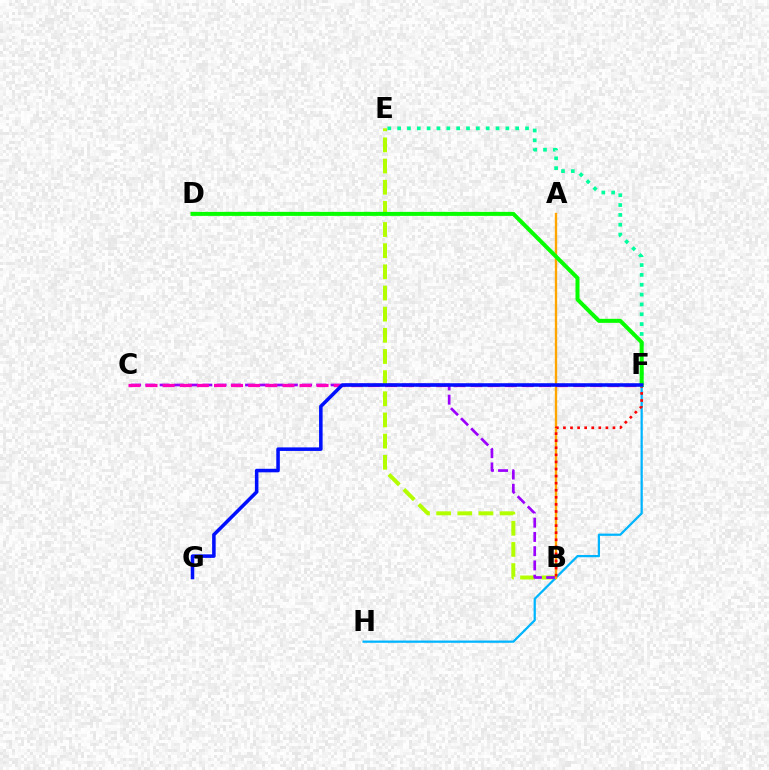{('B', 'E'): [{'color': '#b3ff00', 'line_style': 'dashed', 'thickness': 2.87}], ('F', 'H'): [{'color': '#00b5ff', 'line_style': 'solid', 'thickness': 1.62}], ('B', 'C'): [{'color': '#9b00ff', 'line_style': 'dashed', 'thickness': 1.94}], ('A', 'B'): [{'color': '#ffa500', 'line_style': 'solid', 'thickness': 1.71}], ('E', 'F'): [{'color': '#00ff9d', 'line_style': 'dotted', 'thickness': 2.67}], ('C', 'F'): [{'color': '#ff00bd', 'line_style': 'dashed', 'thickness': 2.32}], ('B', 'F'): [{'color': '#ff0000', 'line_style': 'dotted', 'thickness': 1.92}], ('D', 'F'): [{'color': '#08ff00', 'line_style': 'solid', 'thickness': 2.89}], ('F', 'G'): [{'color': '#0010ff', 'line_style': 'solid', 'thickness': 2.55}]}